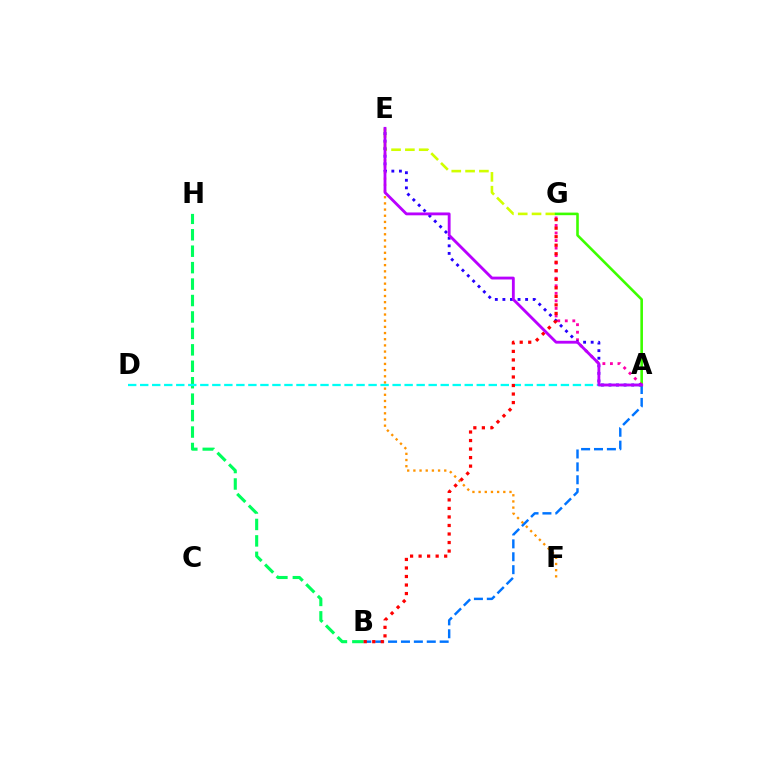{('E', 'G'): [{'color': '#d1ff00', 'line_style': 'dashed', 'thickness': 1.88}], ('A', 'B'): [{'color': '#0074ff', 'line_style': 'dashed', 'thickness': 1.75}], ('B', 'H'): [{'color': '#00ff5c', 'line_style': 'dashed', 'thickness': 2.23}], ('A', 'G'): [{'color': '#3dff00', 'line_style': 'solid', 'thickness': 1.87}, {'color': '#ff00ac', 'line_style': 'dotted', 'thickness': 2.05}], ('E', 'F'): [{'color': '#ff9400', 'line_style': 'dotted', 'thickness': 1.68}], ('A', 'D'): [{'color': '#00fff6', 'line_style': 'dashed', 'thickness': 1.63}], ('A', 'E'): [{'color': '#2500ff', 'line_style': 'dotted', 'thickness': 2.06}, {'color': '#b900ff', 'line_style': 'solid', 'thickness': 2.04}], ('B', 'G'): [{'color': '#ff0000', 'line_style': 'dotted', 'thickness': 2.32}]}